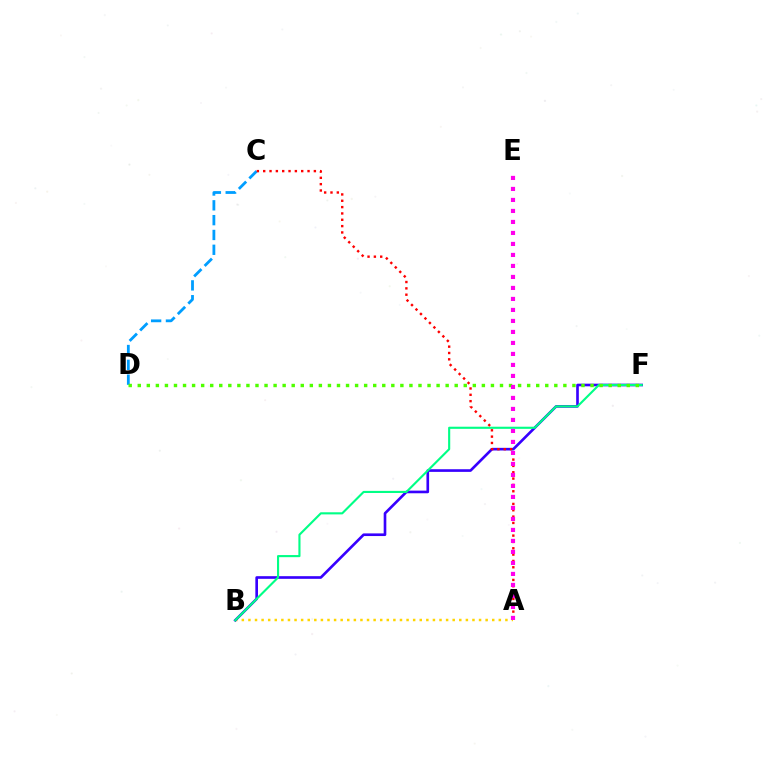{('A', 'B'): [{'color': '#ffd500', 'line_style': 'dotted', 'thickness': 1.79}], ('B', 'F'): [{'color': '#3700ff', 'line_style': 'solid', 'thickness': 1.91}, {'color': '#00ff86', 'line_style': 'solid', 'thickness': 1.53}], ('C', 'D'): [{'color': '#009eff', 'line_style': 'dashed', 'thickness': 2.01}], ('A', 'C'): [{'color': '#ff0000', 'line_style': 'dotted', 'thickness': 1.72}], ('D', 'F'): [{'color': '#4fff00', 'line_style': 'dotted', 'thickness': 2.46}], ('A', 'E'): [{'color': '#ff00ed', 'line_style': 'dotted', 'thickness': 2.99}]}